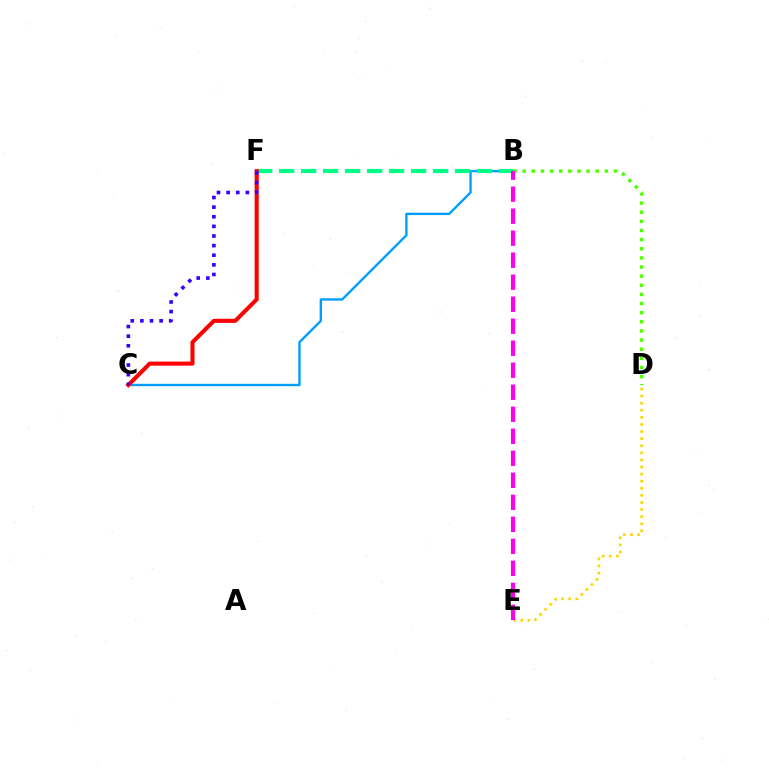{('B', 'C'): [{'color': '#009eff', 'line_style': 'solid', 'thickness': 1.7}], ('B', 'F'): [{'color': '#00ff86', 'line_style': 'dashed', 'thickness': 2.99}], ('C', 'F'): [{'color': '#ff0000', 'line_style': 'solid', 'thickness': 2.92}, {'color': '#3700ff', 'line_style': 'dotted', 'thickness': 2.61}], ('D', 'E'): [{'color': '#ffd500', 'line_style': 'dotted', 'thickness': 1.93}], ('B', 'D'): [{'color': '#4fff00', 'line_style': 'dotted', 'thickness': 2.48}], ('B', 'E'): [{'color': '#ff00ed', 'line_style': 'dashed', 'thickness': 2.99}]}